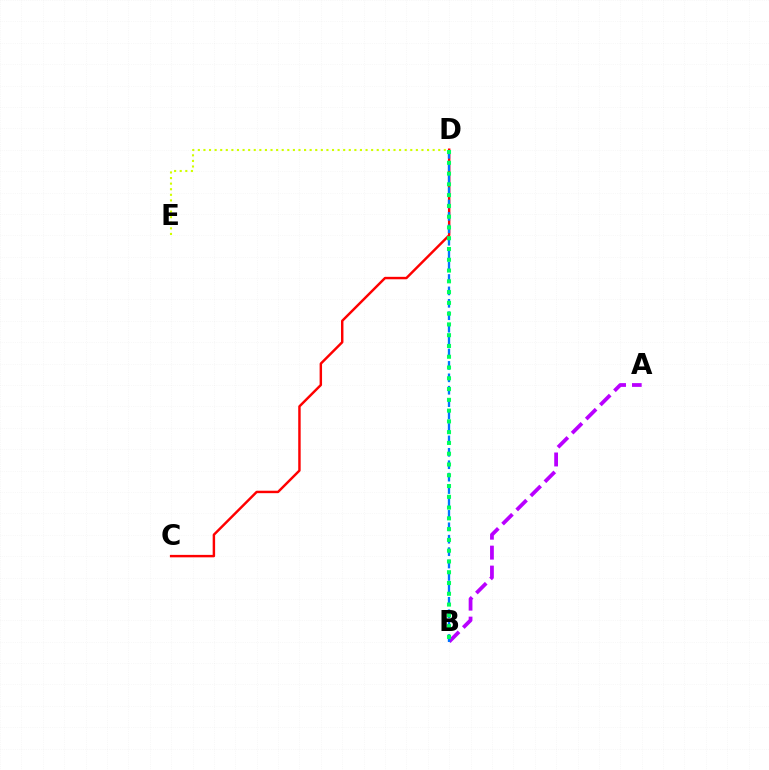{('A', 'B'): [{'color': '#b900ff', 'line_style': 'dashed', 'thickness': 2.71}], ('C', 'D'): [{'color': '#ff0000', 'line_style': 'solid', 'thickness': 1.76}], ('D', 'E'): [{'color': '#d1ff00', 'line_style': 'dotted', 'thickness': 1.52}], ('B', 'D'): [{'color': '#0074ff', 'line_style': 'dashed', 'thickness': 1.69}, {'color': '#00ff5c', 'line_style': 'dotted', 'thickness': 2.93}]}